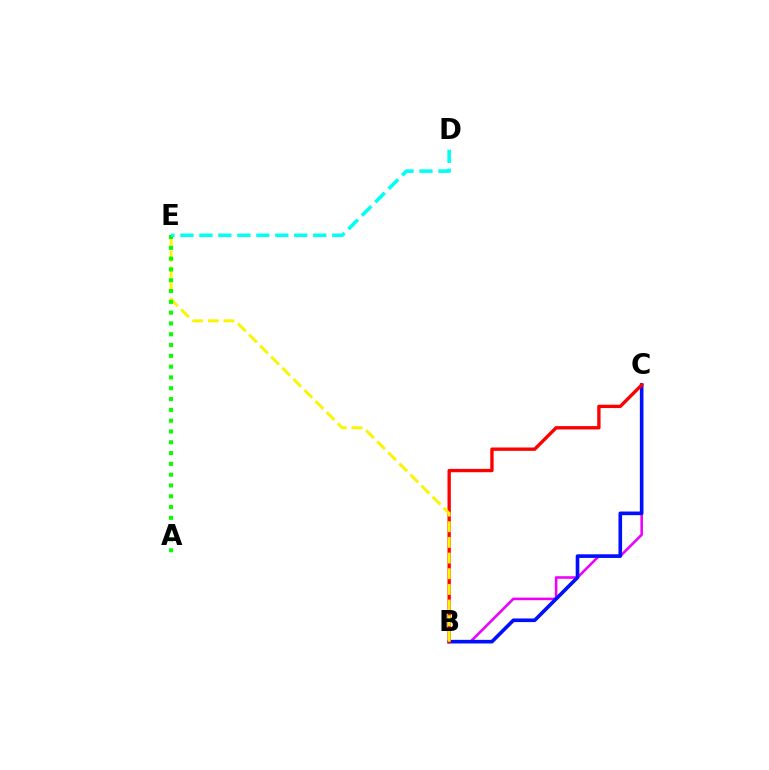{('B', 'C'): [{'color': '#ee00ff', 'line_style': 'solid', 'thickness': 1.86}, {'color': '#0010ff', 'line_style': 'solid', 'thickness': 2.61}, {'color': '#ff0000', 'line_style': 'solid', 'thickness': 2.41}], ('B', 'E'): [{'color': '#fcf500', 'line_style': 'dashed', 'thickness': 2.13}], ('A', 'E'): [{'color': '#08ff00', 'line_style': 'dotted', 'thickness': 2.93}], ('D', 'E'): [{'color': '#00fff6', 'line_style': 'dashed', 'thickness': 2.58}]}